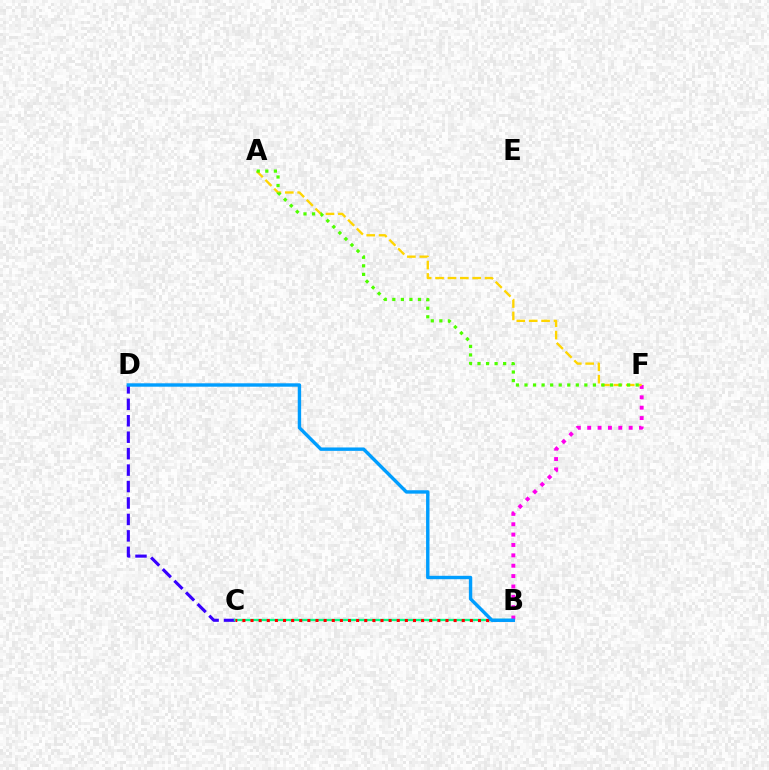{('C', 'D'): [{'color': '#3700ff', 'line_style': 'dashed', 'thickness': 2.23}], ('B', 'C'): [{'color': '#00ff86', 'line_style': 'solid', 'thickness': 1.68}, {'color': '#ff0000', 'line_style': 'dotted', 'thickness': 2.21}], ('B', 'F'): [{'color': '#ff00ed', 'line_style': 'dotted', 'thickness': 2.82}], ('A', 'F'): [{'color': '#ffd500', 'line_style': 'dashed', 'thickness': 1.68}, {'color': '#4fff00', 'line_style': 'dotted', 'thickness': 2.32}], ('B', 'D'): [{'color': '#009eff', 'line_style': 'solid', 'thickness': 2.45}]}